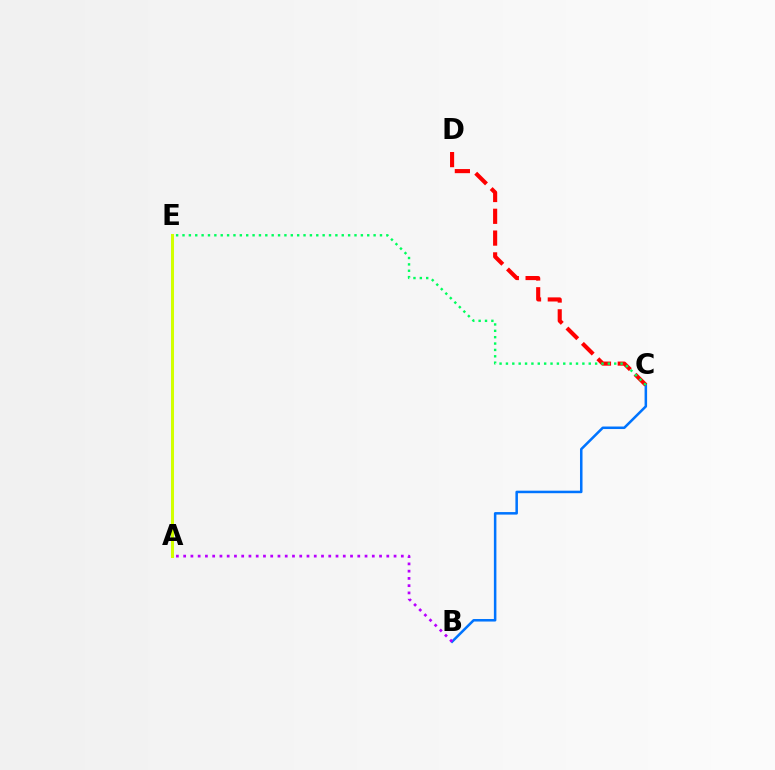{('B', 'C'): [{'color': '#0074ff', 'line_style': 'solid', 'thickness': 1.82}], ('C', 'D'): [{'color': '#ff0000', 'line_style': 'dashed', 'thickness': 2.96}], ('A', 'B'): [{'color': '#b900ff', 'line_style': 'dotted', 'thickness': 1.97}], ('C', 'E'): [{'color': '#00ff5c', 'line_style': 'dotted', 'thickness': 1.73}], ('A', 'E'): [{'color': '#d1ff00', 'line_style': 'solid', 'thickness': 2.18}]}